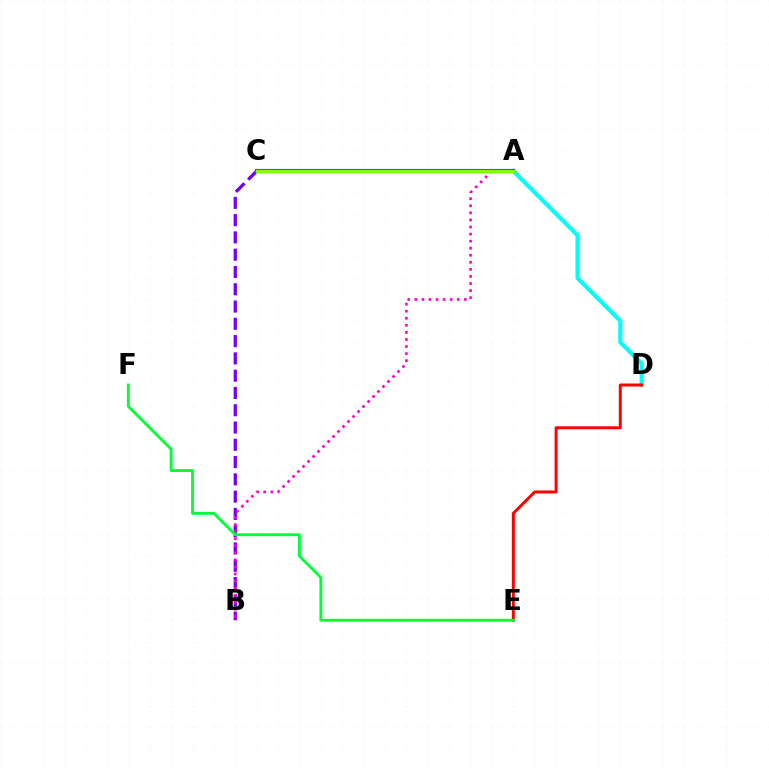{('A', 'D'): [{'color': '#00fff6', 'line_style': 'solid', 'thickness': 2.97}], ('B', 'C'): [{'color': '#7200ff', 'line_style': 'dashed', 'thickness': 2.35}], ('D', 'E'): [{'color': '#ff0000', 'line_style': 'solid', 'thickness': 2.15}], ('A', 'C'): [{'color': '#ffbd00', 'line_style': 'dashed', 'thickness': 1.64}, {'color': '#004bff', 'line_style': 'solid', 'thickness': 2.97}, {'color': '#84ff00', 'line_style': 'solid', 'thickness': 2.45}], ('A', 'B'): [{'color': '#ff00cf', 'line_style': 'dotted', 'thickness': 1.92}], ('E', 'F'): [{'color': '#00ff39', 'line_style': 'solid', 'thickness': 2.06}]}